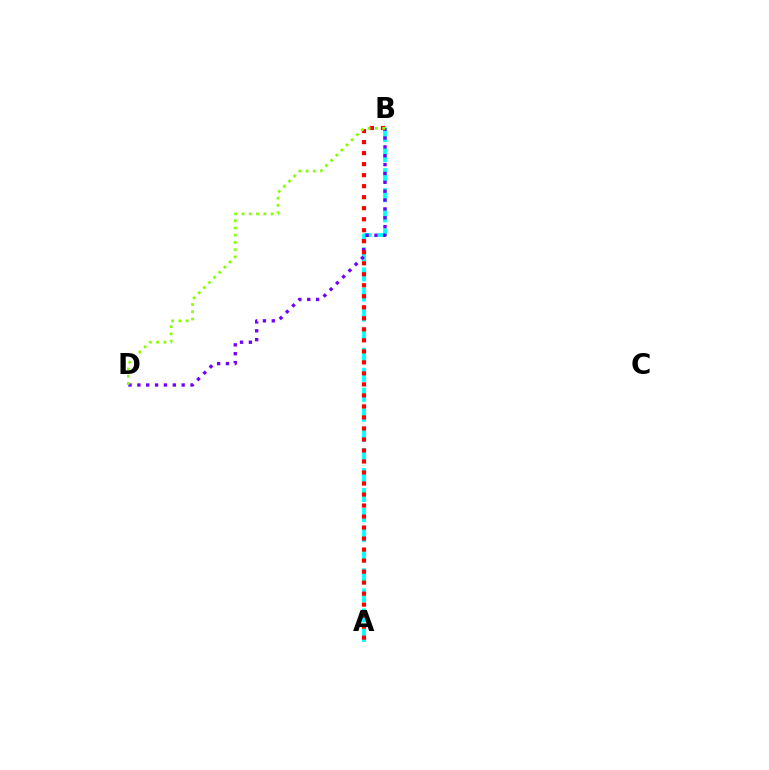{('A', 'B'): [{'color': '#00fff6', 'line_style': 'dashed', 'thickness': 2.72}, {'color': '#ff0000', 'line_style': 'dotted', 'thickness': 2.99}], ('B', 'D'): [{'color': '#7200ff', 'line_style': 'dotted', 'thickness': 2.41}, {'color': '#84ff00', 'line_style': 'dotted', 'thickness': 1.97}]}